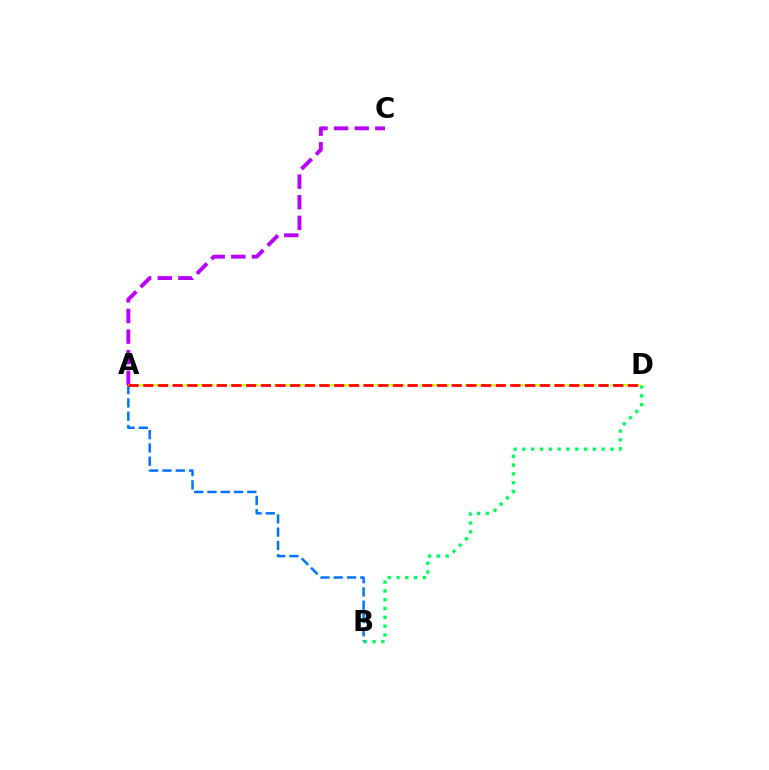{('A', 'C'): [{'color': '#b900ff', 'line_style': 'dashed', 'thickness': 2.8}], ('B', 'D'): [{'color': '#00ff5c', 'line_style': 'dotted', 'thickness': 2.39}], ('A', 'B'): [{'color': '#0074ff', 'line_style': 'dashed', 'thickness': 1.8}], ('A', 'D'): [{'color': '#d1ff00', 'line_style': 'dashed', 'thickness': 1.52}, {'color': '#ff0000', 'line_style': 'dashed', 'thickness': 2.0}]}